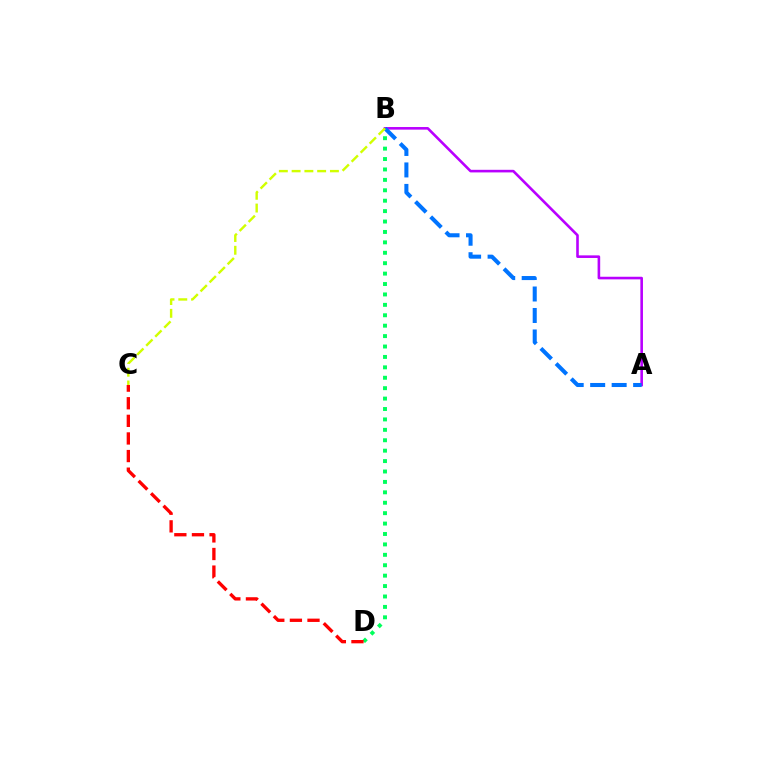{('B', 'D'): [{'color': '#00ff5c', 'line_style': 'dotted', 'thickness': 2.83}], ('A', 'B'): [{'color': '#b900ff', 'line_style': 'solid', 'thickness': 1.88}, {'color': '#0074ff', 'line_style': 'dashed', 'thickness': 2.92}], ('C', 'D'): [{'color': '#ff0000', 'line_style': 'dashed', 'thickness': 2.39}], ('B', 'C'): [{'color': '#d1ff00', 'line_style': 'dashed', 'thickness': 1.73}]}